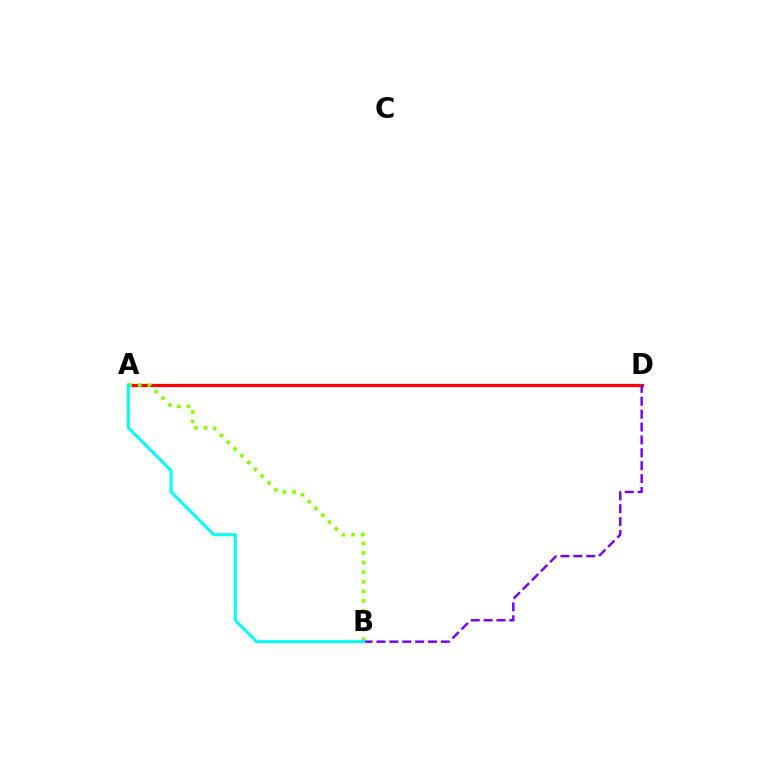{('A', 'D'): [{'color': '#ff0000', 'line_style': 'solid', 'thickness': 2.33}], ('A', 'B'): [{'color': '#84ff00', 'line_style': 'dotted', 'thickness': 2.61}, {'color': '#00fff6', 'line_style': 'solid', 'thickness': 2.15}], ('B', 'D'): [{'color': '#7200ff', 'line_style': 'dashed', 'thickness': 1.75}]}